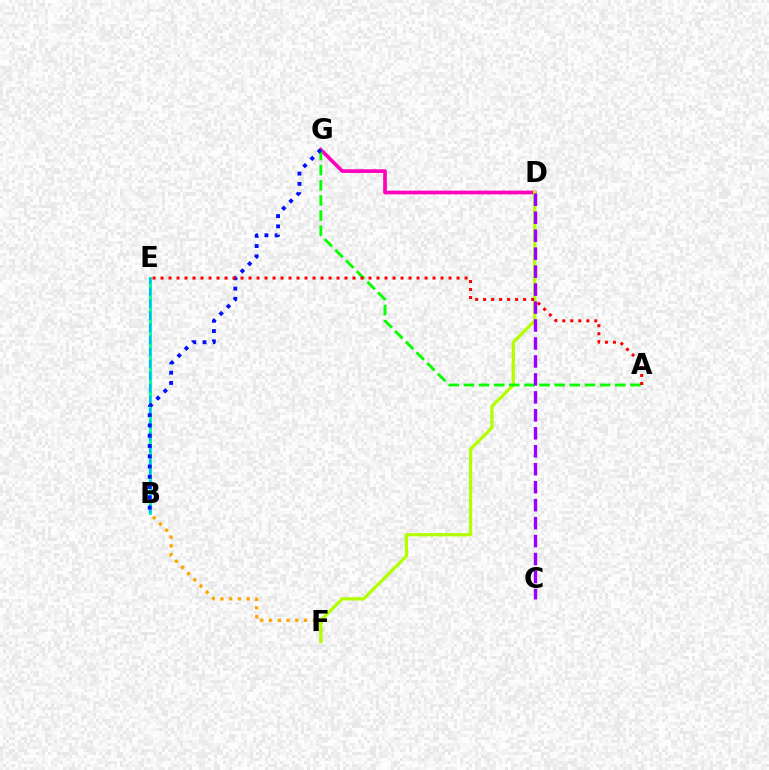{('B', 'F'): [{'color': '#ffa500', 'line_style': 'dotted', 'thickness': 2.38}], ('D', 'G'): [{'color': '#ff00bd', 'line_style': 'solid', 'thickness': 2.66}], ('D', 'F'): [{'color': '#b3ff00', 'line_style': 'solid', 'thickness': 2.35}], ('A', 'G'): [{'color': '#08ff00', 'line_style': 'dashed', 'thickness': 2.06}], ('B', 'E'): [{'color': '#00ff9d', 'line_style': 'solid', 'thickness': 2.15}, {'color': '#00b5ff', 'line_style': 'dashed', 'thickness': 1.64}], ('C', 'D'): [{'color': '#9b00ff', 'line_style': 'dashed', 'thickness': 2.44}], ('B', 'G'): [{'color': '#0010ff', 'line_style': 'dotted', 'thickness': 2.79}], ('A', 'E'): [{'color': '#ff0000', 'line_style': 'dotted', 'thickness': 2.17}]}